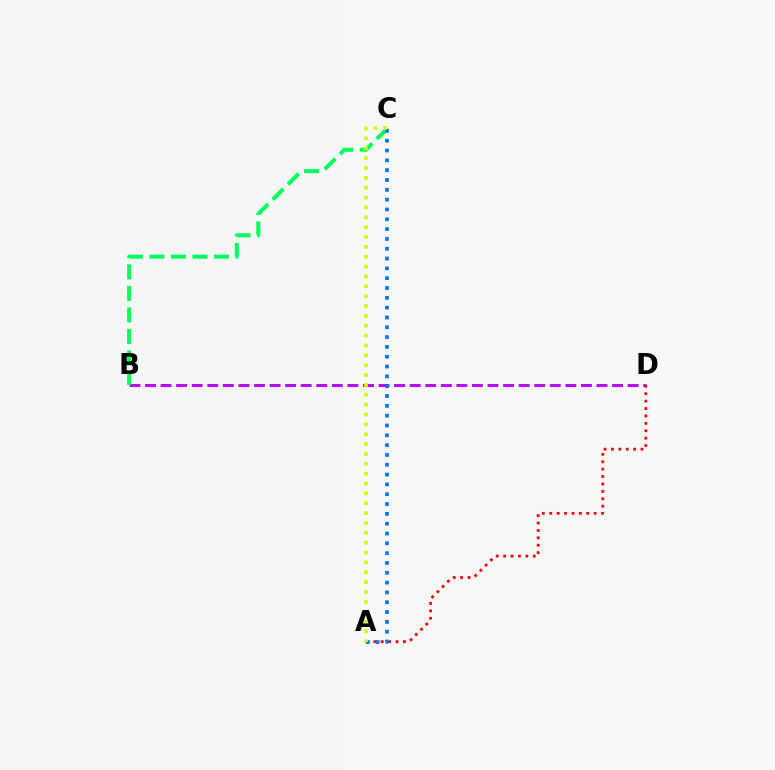{('B', 'D'): [{'color': '#b900ff', 'line_style': 'dashed', 'thickness': 2.11}], ('A', 'D'): [{'color': '#ff0000', 'line_style': 'dotted', 'thickness': 2.01}], ('B', 'C'): [{'color': '#00ff5c', 'line_style': 'dashed', 'thickness': 2.92}], ('A', 'C'): [{'color': '#0074ff', 'line_style': 'dotted', 'thickness': 2.67}, {'color': '#d1ff00', 'line_style': 'dotted', 'thickness': 2.68}]}